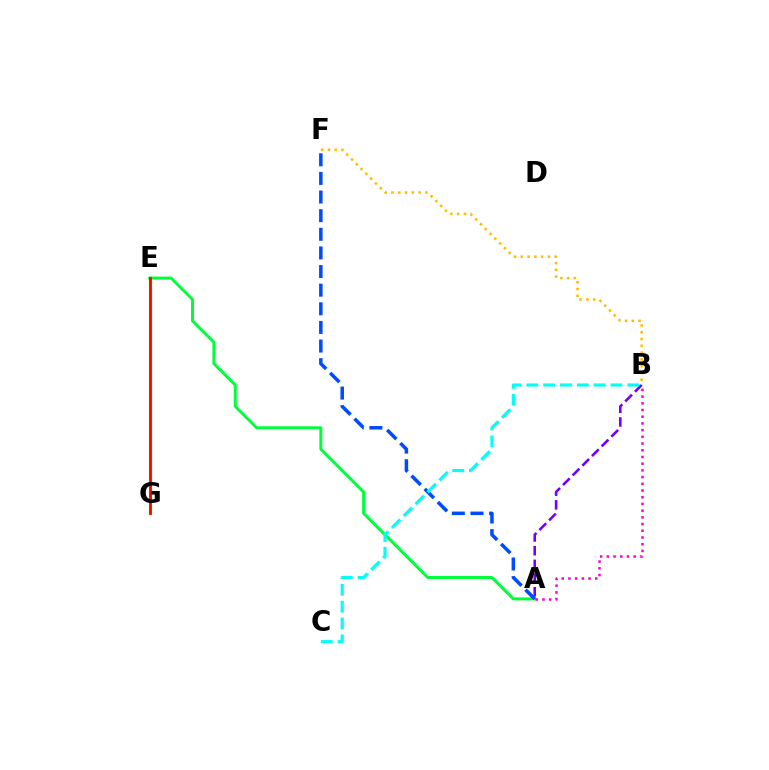{('A', 'B'): [{'color': '#7200ff', 'line_style': 'dashed', 'thickness': 1.86}, {'color': '#ff00cf', 'line_style': 'dotted', 'thickness': 1.82}], ('E', 'G'): [{'color': '#84ff00', 'line_style': 'solid', 'thickness': 2.32}, {'color': '#ff0000', 'line_style': 'solid', 'thickness': 1.95}], ('A', 'E'): [{'color': '#00ff39', 'line_style': 'solid', 'thickness': 2.14}], ('A', 'F'): [{'color': '#004bff', 'line_style': 'dashed', 'thickness': 2.53}], ('B', 'F'): [{'color': '#ffbd00', 'line_style': 'dotted', 'thickness': 1.84}], ('B', 'C'): [{'color': '#00fff6', 'line_style': 'dashed', 'thickness': 2.29}]}